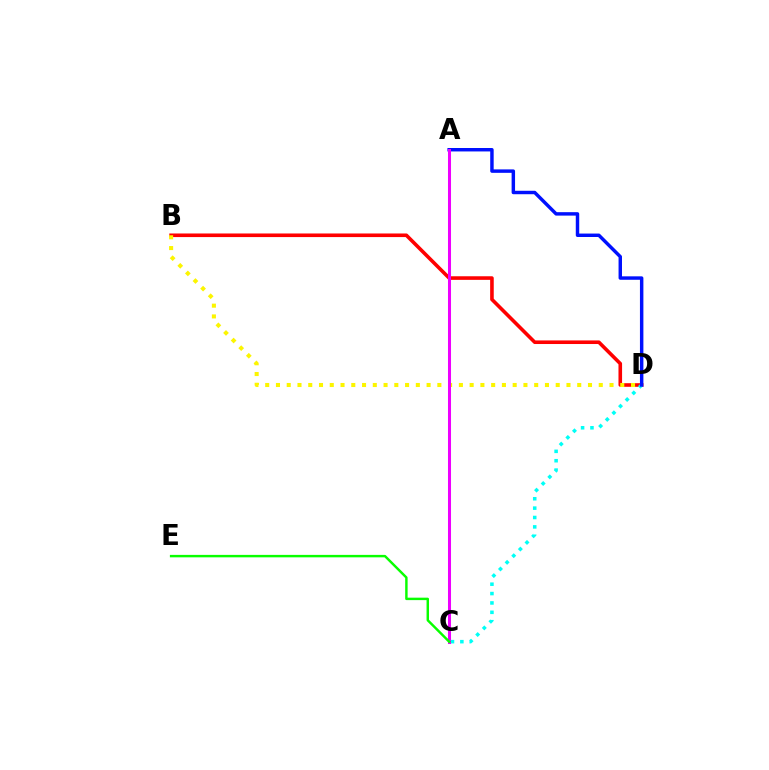{('B', 'D'): [{'color': '#ff0000', 'line_style': 'solid', 'thickness': 2.59}, {'color': '#fcf500', 'line_style': 'dotted', 'thickness': 2.92}], ('C', 'D'): [{'color': '#00fff6', 'line_style': 'dotted', 'thickness': 2.55}], ('A', 'D'): [{'color': '#0010ff', 'line_style': 'solid', 'thickness': 2.48}], ('A', 'C'): [{'color': '#ee00ff', 'line_style': 'solid', 'thickness': 2.18}], ('C', 'E'): [{'color': '#08ff00', 'line_style': 'solid', 'thickness': 1.76}]}